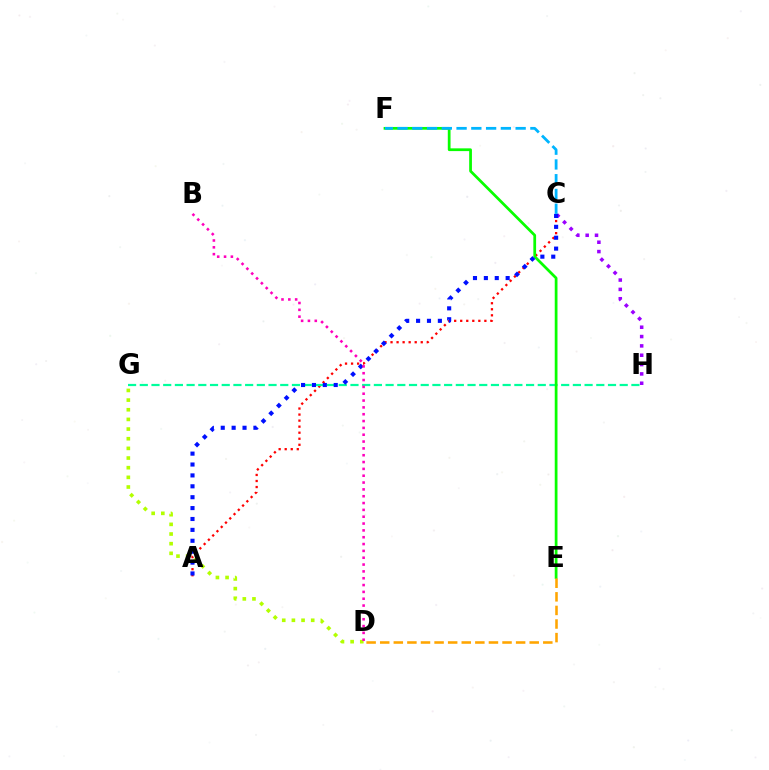{('C', 'H'): [{'color': '#9b00ff', 'line_style': 'dotted', 'thickness': 2.54}], ('A', 'C'): [{'color': '#ff0000', 'line_style': 'dotted', 'thickness': 1.64}, {'color': '#0010ff', 'line_style': 'dotted', 'thickness': 2.96}], ('G', 'H'): [{'color': '#00ff9d', 'line_style': 'dashed', 'thickness': 1.59}], ('E', 'F'): [{'color': '#08ff00', 'line_style': 'solid', 'thickness': 1.98}], ('D', 'G'): [{'color': '#b3ff00', 'line_style': 'dotted', 'thickness': 2.62}], ('B', 'D'): [{'color': '#ff00bd', 'line_style': 'dotted', 'thickness': 1.86}], ('C', 'F'): [{'color': '#00b5ff', 'line_style': 'dashed', 'thickness': 2.01}], ('D', 'E'): [{'color': '#ffa500', 'line_style': 'dashed', 'thickness': 1.85}]}